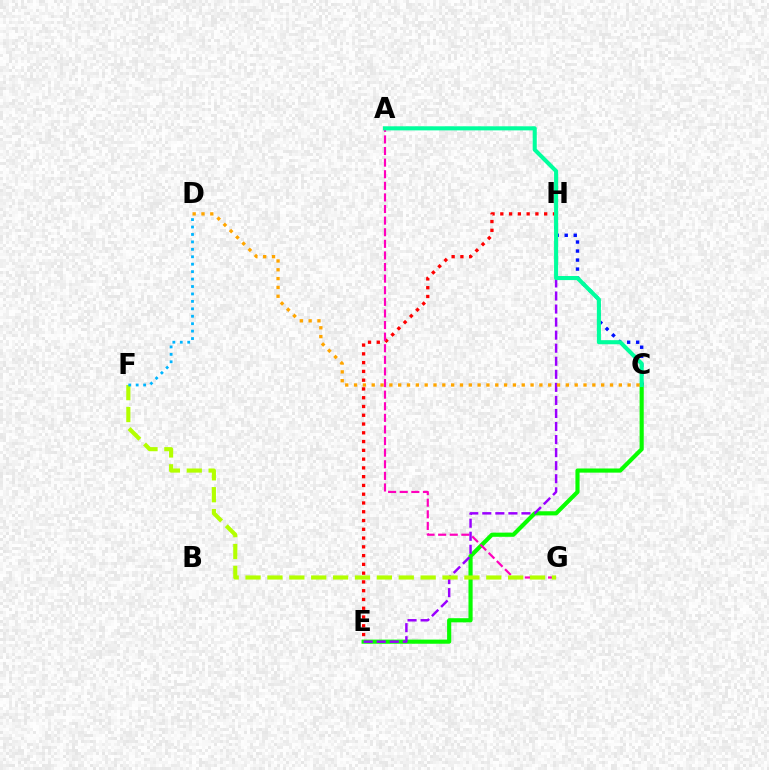{('E', 'H'): [{'color': '#ff0000', 'line_style': 'dotted', 'thickness': 2.38}, {'color': '#9b00ff', 'line_style': 'dashed', 'thickness': 1.77}], ('C', 'E'): [{'color': '#08ff00', 'line_style': 'solid', 'thickness': 2.99}], ('A', 'G'): [{'color': '#ff00bd', 'line_style': 'dashed', 'thickness': 1.58}], ('C', 'H'): [{'color': '#0010ff', 'line_style': 'dotted', 'thickness': 2.45}], ('F', 'G'): [{'color': '#b3ff00', 'line_style': 'dashed', 'thickness': 2.97}], ('A', 'C'): [{'color': '#00ff9d', 'line_style': 'solid', 'thickness': 2.94}], ('D', 'F'): [{'color': '#00b5ff', 'line_style': 'dotted', 'thickness': 2.02}], ('C', 'D'): [{'color': '#ffa500', 'line_style': 'dotted', 'thickness': 2.4}]}